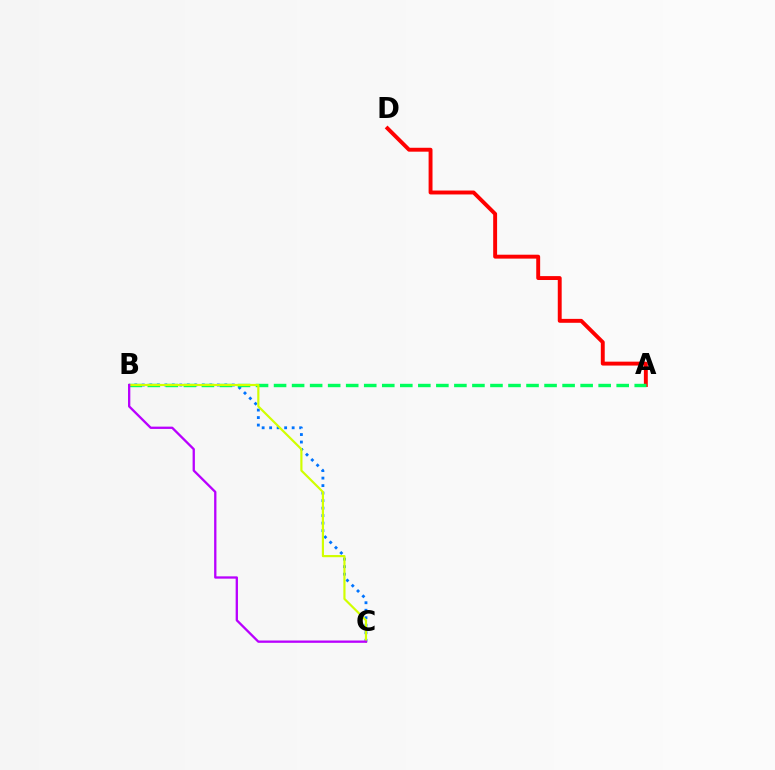{('A', 'D'): [{'color': '#ff0000', 'line_style': 'solid', 'thickness': 2.81}], ('B', 'C'): [{'color': '#0074ff', 'line_style': 'dotted', 'thickness': 2.04}, {'color': '#d1ff00', 'line_style': 'solid', 'thickness': 1.57}, {'color': '#b900ff', 'line_style': 'solid', 'thickness': 1.66}], ('A', 'B'): [{'color': '#00ff5c', 'line_style': 'dashed', 'thickness': 2.45}]}